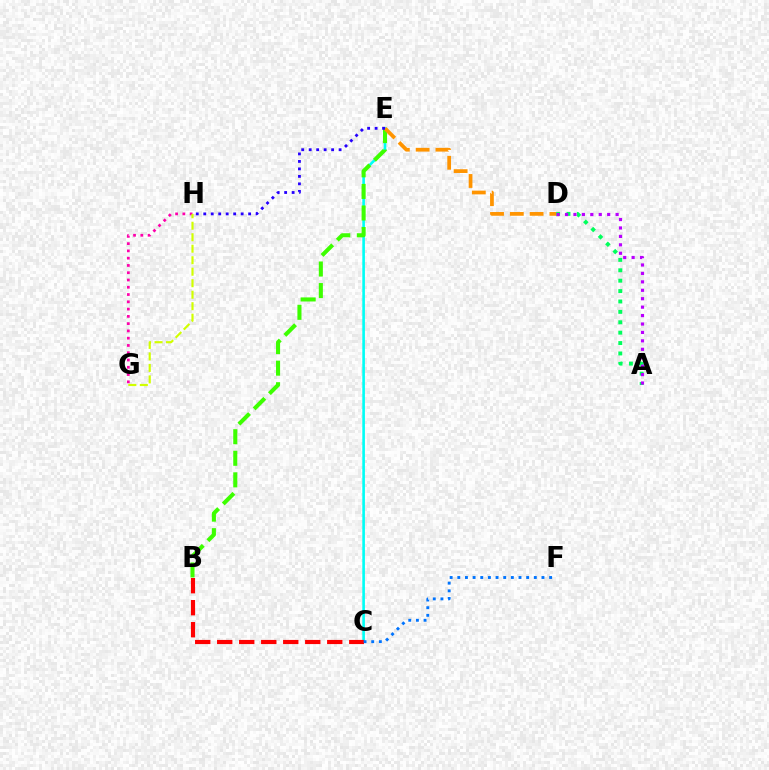{('C', 'E'): [{'color': '#00fff6', 'line_style': 'solid', 'thickness': 1.89}], ('A', 'D'): [{'color': '#00ff5c', 'line_style': 'dotted', 'thickness': 2.82}, {'color': '#b900ff', 'line_style': 'dotted', 'thickness': 2.29}], ('B', 'E'): [{'color': '#3dff00', 'line_style': 'dashed', 'thickness': 2.93}], ('G', 'H'): [{'color': '#ff00ac', 'line_style': 'dotted', 'thickness': 1.98}, {'color': '#d1ff00', 'line_style': 'dashed', 'thickness': 1.56}], ('D', 'E'): [{'color': '#ff9400', 'line_style': 'dashed', 'thickness': 2.69}], ('B', 'C'): [{'color': '#ff0000', 'line_style': 'dashed', 'thickness': 2.99}], ('C', 'F'): [{'color': '#0074ff', 'line_style': 'dotted', 'thickness': 2.08}], ('E', 'H'): [{'color': '#2500ff', 'line_style': 'dotted', 'thickness': 2.03}]}